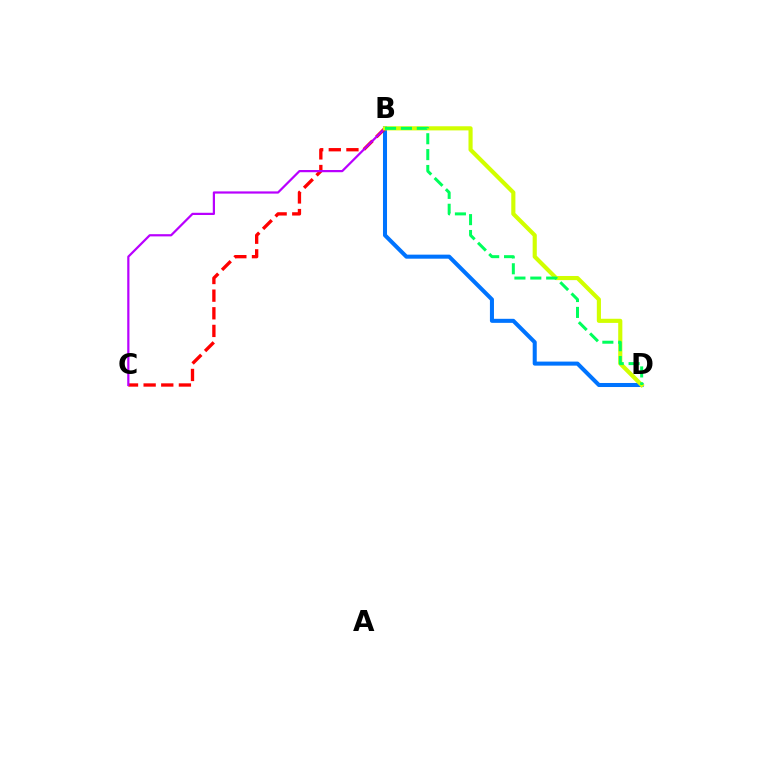{('B', 'D'): [{'color': '#0074ff', 'line_style': 'solid', 'thickness': 2.91}, {'color': '#d1ff00', 'line_style': 'solid', 'thickness': 2.98}, {'color': '#00ff5c', 'line_style': 'dashed', 'thickness': 2.16}], ('B', 'C'): [{'color': '#ff0000', 'line_style': 'dashed', 'thickness': 2.4}, {'color': '#b900ff', 'line_style': 'solid', 'thickness': 1.59}]}